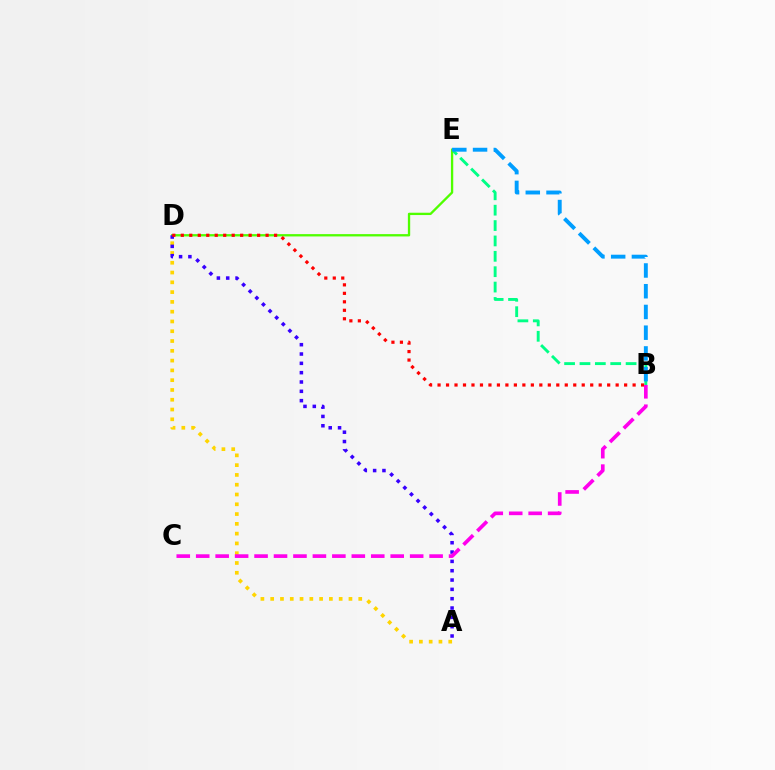{('A', 'D'): [{'color': '#ffd500', 'line_style': 'dotted', 'thickness': 2.66}, {'color': '#3700ff', 'line_style': 'dotted', 'thickness': 2.53}], ('B', 'E'): [{'color': '#00ff86', 'line_style': 'dashed', 'thickness': 2.09}, {'color': '#009eff', 'line_style': 'dashed', 'thickness': 2.82}], ('D', 'E'): [{'color': '#4fff00', 'line_style': 'solid', 'thickness': 1.67}], ('B', 'D'): [{'color': '#ff0000', 'line_style': 'dotted', 'thickness': 2.3}], ('B', 'C'): [{'color': '#ff00ed', 'line_style': 'dashed', 'thickness': 2.64}]}